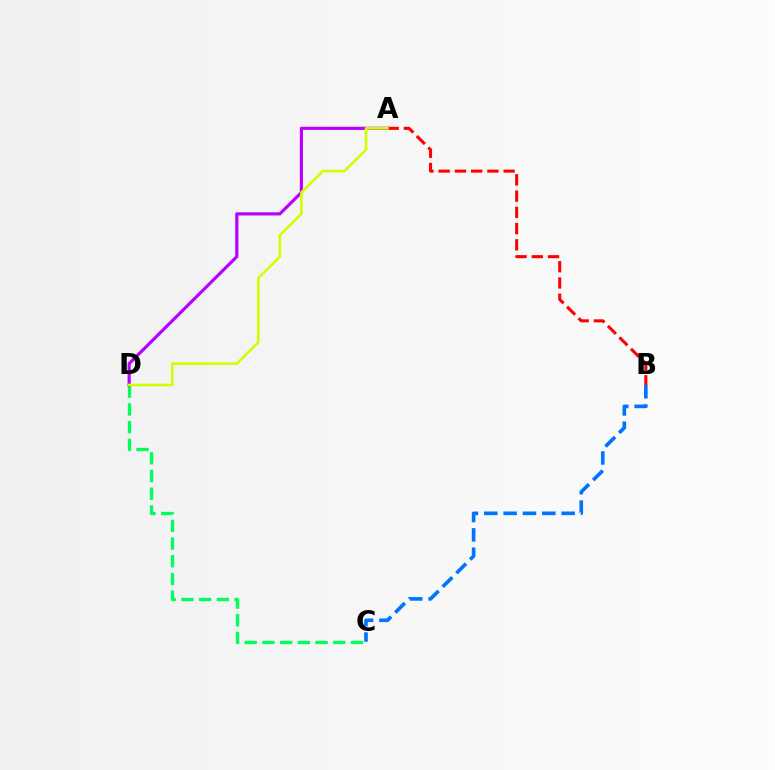{('C', 'D'): [{'color': '#00ff5c', 'line_style': 'dashed', 'thickness': 2.41}], ('A', 'D'): [{'color': '#b900ff', 'line_style': 'solid', 'thickness': 2.29}, {'color': '#d1ff00', 'line_style': 'solid', 'thickness': 1.88}], ('A', 'B'): [{'color': '#ff0000', 'line_style': 'dashed', 'thickness': 2.21}], ('B', 'C'): [{'color': '#0074ff', 'line_style': 'dashed', 'thickness': 2.63}]}